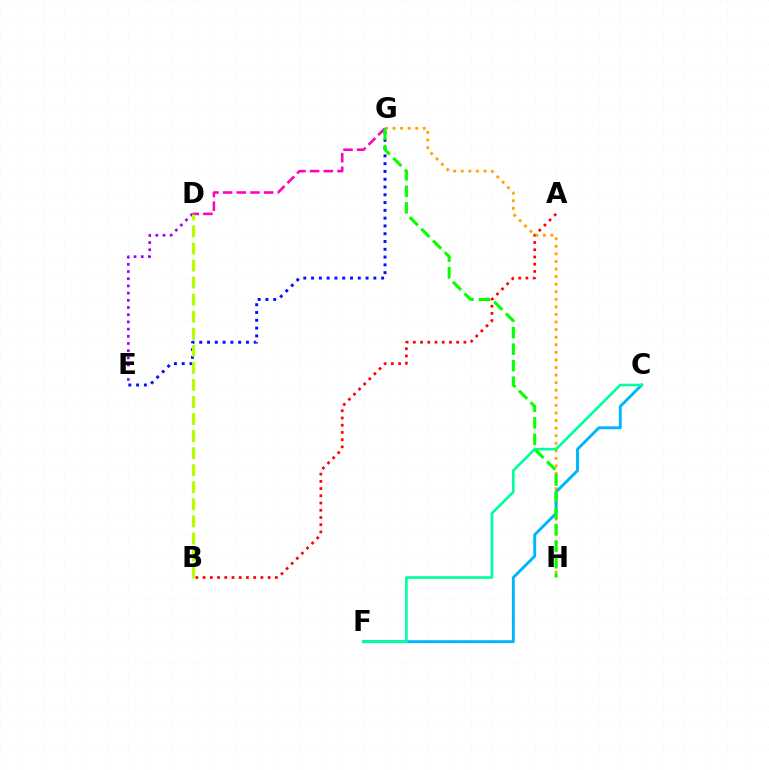{('D', 'G'): [{'color': '#ff00bd', 'line_style': 'dashed', 'thickness': 1.86}], ('A', 'B'): [{'color': '#ff0000', 'line_style': 'dotted', 'thickness': 1.96}], ('E', 'G'): [{'color': '#0010ff', 'line_style': 'dotted', 'thickness': 2.11}], ('G', 'H'): [{'color': '#ffa500', 'line_style': 'dotted', 'thickness': 2.06}, {'color': '#08ff00', 'line_style': 'dashed', 'thickness': 2.24}], ('D', 'E'): [{'color': '#9b00ff', 'line_style': 'dotted', 'thickness': 1.96}], ('C', 'F'): [{'color': '#00b5ff', 'line_style': 'solid', 'thickness': 2.1}, {'color': '#00ff9d', 'line_style': 'solid', 'thickness': 1.9}], ('B', 'D'): [{'color': '#b3ff00', 'line_style': 'dashed', 'thickness': 2.32}]}